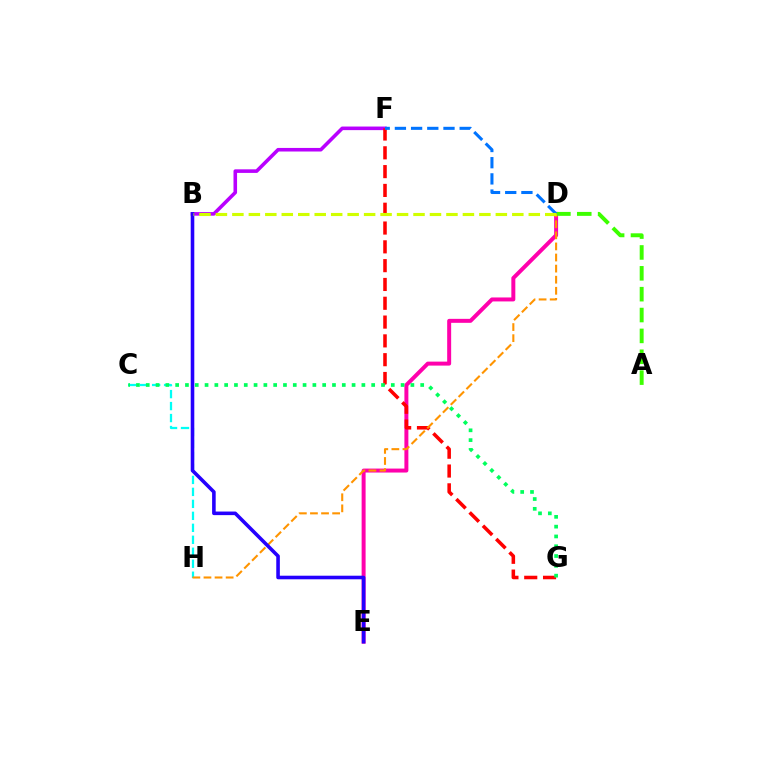{('B', 'F'): [{'color': '#b900ff', 'line_style': 'solid', 'thickness': 2.58}], ('D', 'E'): [{'color': '#ff00ac', 'line_style': 'solid', 'thickness': 2.86}], ('C', 'H'): [{'color': '#00fff6', 'line_style': 'dashed', 'thickness': 1.63}], ('F', 'G'): [{'color': '#ff0000', 'line_style': 'dashed', 'thickness': 2.55}], ('A', 'D'): [{'color': '#3dff00', 'line_style': 'dashed', 'thickness': 2.83}], ('D', 'H'): [{'color': '#ff9400', 'line_style': 'dashed', 'thickness': 1.51}], ('C', 'G'): [{'color': '#00ff5c', 'line_style': 'dotted', 'thickness': 2.66}], ('D', 'F'): [{'color': '#0074ff', 'line_style': 'dashed', 'thickness': 2.2}], ('B', 'E'): [{'color': '#2500ff', 'line_style': 'solid', 'thickness': 2.58}], ('B', 'D'): [{'color': '#d1ff00', 'line_style': 'dashed', 'thickness': 2.24}]}